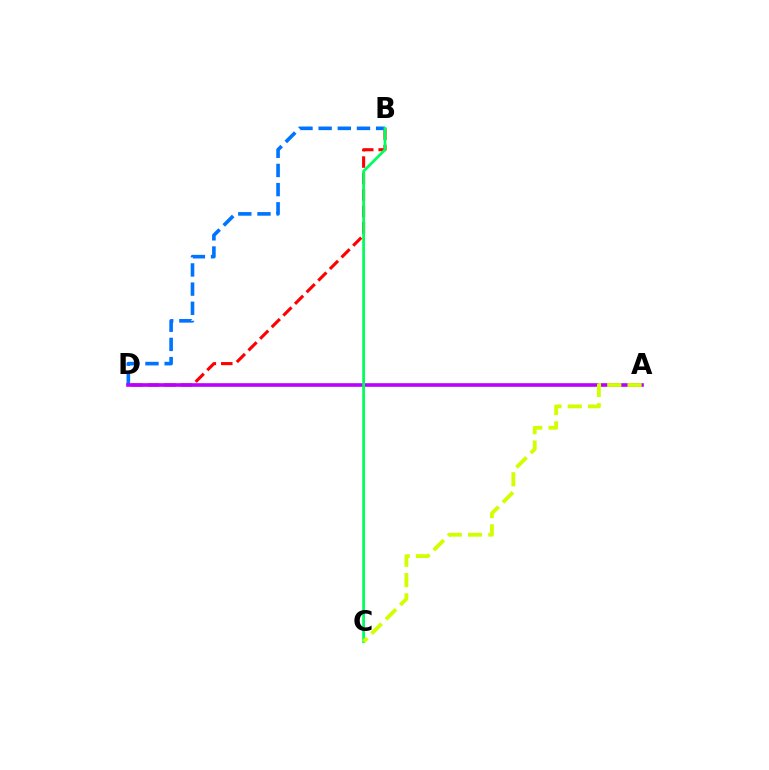{('B', 'D'): [{'color': '#ff0000', 'line_style': 'dashed', 'thickness': 2.23}, {'color': '#0074ff', 'line_style': 'dashed', 'thickness': 2.6}], ('A', 'D'): [{'color': '#b900ff', 'line_style': 'solid', 'thickness': 2.6}], ('B', 'C'): [{'color': '#00ff5c', 'line_style': 'solid', 'thickness': 1.99}], ('A', 'C'): [{'color': '#d1ff00', 'line_style': 'dashed', 'thickness': 2.76}]}